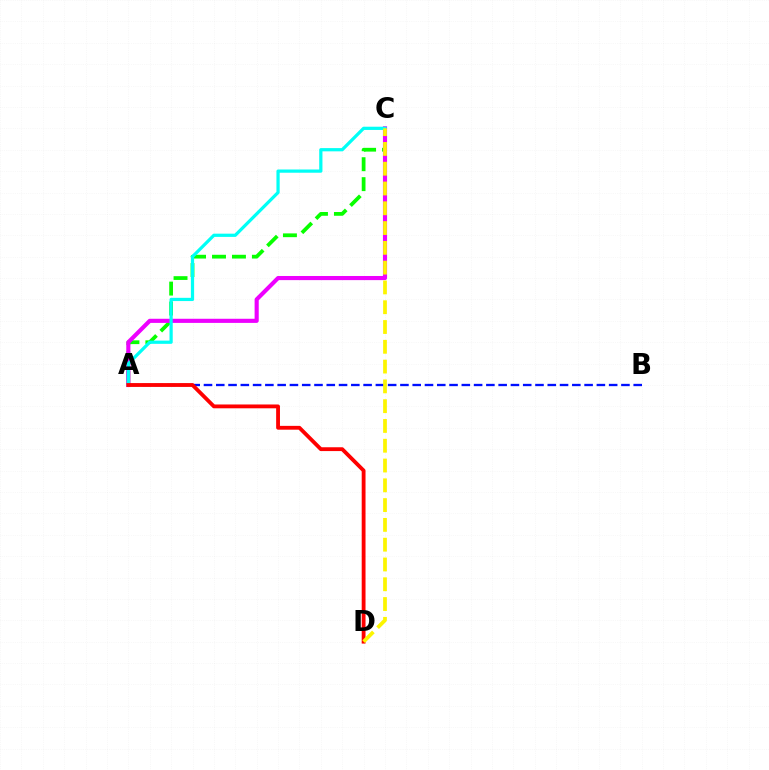{('A', 'C'): [{'color': '#08ff00', 'line_style': 'dashed', 'thickness': 2.71}, {'color': '#ee00ff', 'line_style': 'solid', 'thickness': 2.97}, {'color': '#00fff6', 'line_style': 'solid', 'thickness': 2.33}], ('A', 'B'): [{'color': '#0010ff', 'line_style': 'dashed', 'thickness': 1.67}], ('A', 'D'): [{'color': '#ff0000', 'line_style': 'solid', 'thickness': 2.75}], ('C', 'D'): [{'color': '#fcf500', 'line_style': 'dashed', 'thickness': 2.69}]}